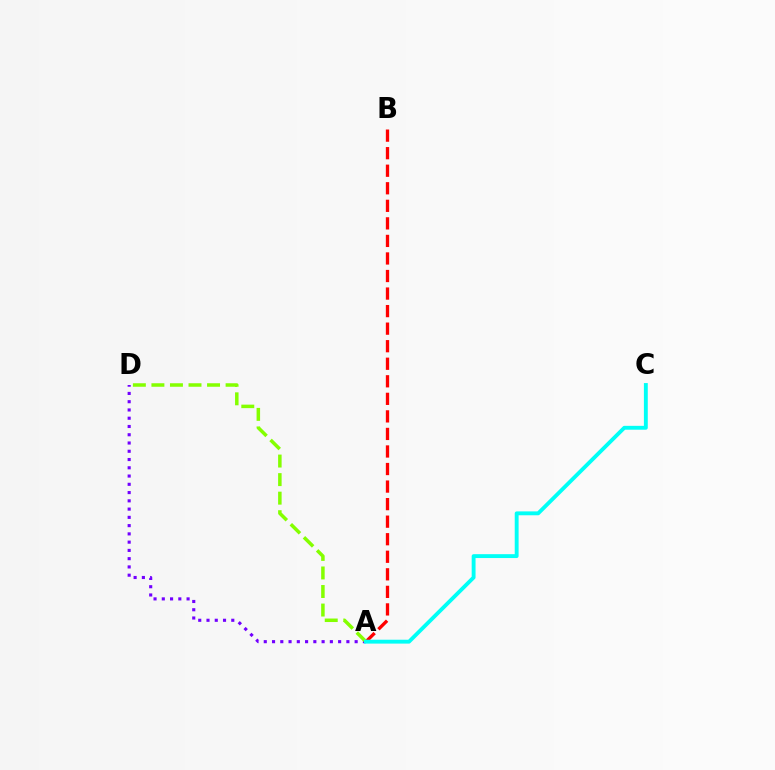{('A', 'B'): [{'color': '#ff0000', 'line_style': 'dashed', 'thickness': 2.38}], ('A', 'D'): [{'color': '#7200ff', 'line_style': 'dotted', 'thickness': 2.24}, {'color': '#84ff00', 'line_style': 'dashed', 'thickness': 2.52}], ('A', 'C'): [{'color': '#00fff6', 'line_style': 'solid', 'thickness': 2.79}]}